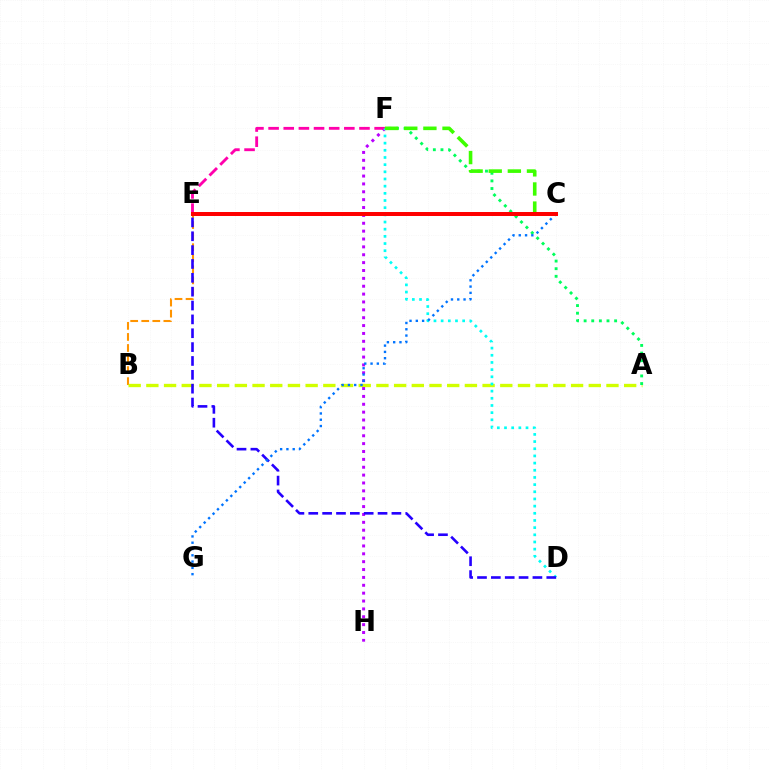{('B', 'E'): [{'color': '#ff9400', 'line_style': 'dashed', 'thickness': 1.5}], ('A', 'B'): [{'color': '#d1ff00', 'line_style': 'dashed', 'thickness': 2.4}], ('A', 'F'): [{'color': '#00ff5c', 'line_style': 'dotted', 'thickness': 2.07}], ('F', 'H'): [{'color': '#b900ff', 'line_style': 'dotted', 'thickness': 2.14}], ('E', 'F'): [{'color': '#ff00ac', 'line_style': 'dashed', 'thickness': 2.06}], ('D', 'F'): [{'color': '#00fff6', 'line_style': 'dotted', 'thickness': 1.95}], ('D', 'E'): [{'color': '#2500ff', 'line_style': 'dashed', 'thickness': 1.88}], ('C', 'F'): [{'color': '#3dff00', 'line_style': 'dashed', 'thickness': 2.6}], ('C', 'G'): [{'color': '#0074ff', 'line_style': 'dotted', 'thickness': 1.71}], ('C', 'E'): [{'color': '#ff0000', 'line_style': 'solid', 'thickness': 2.87}]}